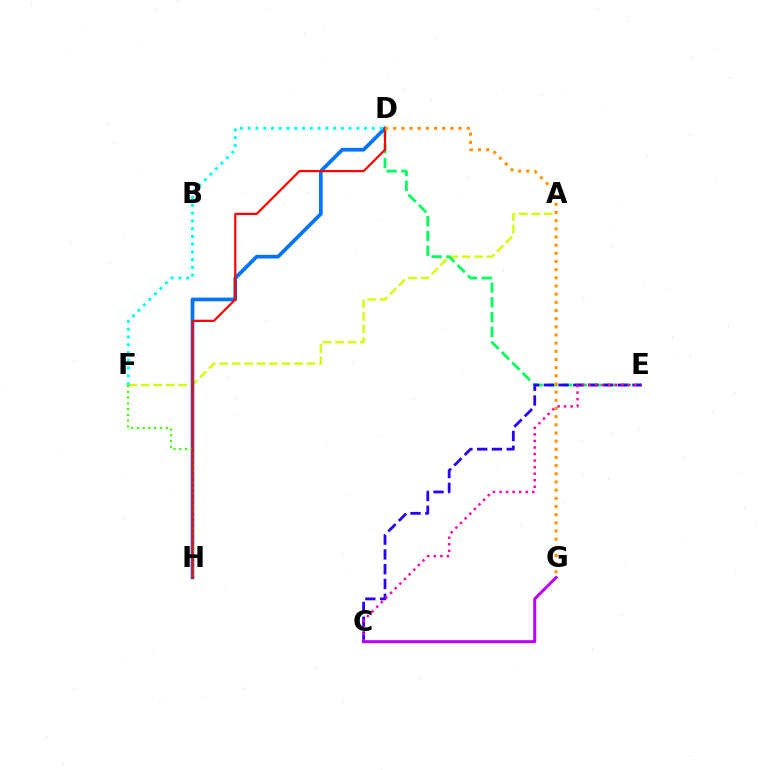{('A', 'F'): [{'color': '#d1ff00', 'line_style': 'dashed', 'thickness': 1.69}], ('D', 'E'): [{'color': '#00ff5c', 'line_style': 'dashed', 'thickness': 2.0}], ('D', 'H'): [{'color': '#0074ff', 'line_style': 'solid', 'thickness': 2.65}, {'color': '#ff0000', 'line_style': 'solid', 'thickness': 1.58}], ('C', 'E'): [{'color': '#2500ff', 'line_style': 'dashed', 'thickness': 2.01}, {'color': '#ff00ac', 'line_style': 'dotted', 'thickness': 1.78}], ('F', 'H'): [{'color': '#3dff00', 'line_style': 'dotted', 'thickness': 1.56}], ('D', 'F'): [{'color': '#00fff6', 'line_style': 'dotted', 'thickness': 2.11}], ('D', 'G'): [{'color': '#ff9400', 'line_style': 'dotted', 'thickness': 2.22}], ('C', 'G'): [{'color': '#b900ff', 'line_style': 'solid', 'thickness': 2.17}]}